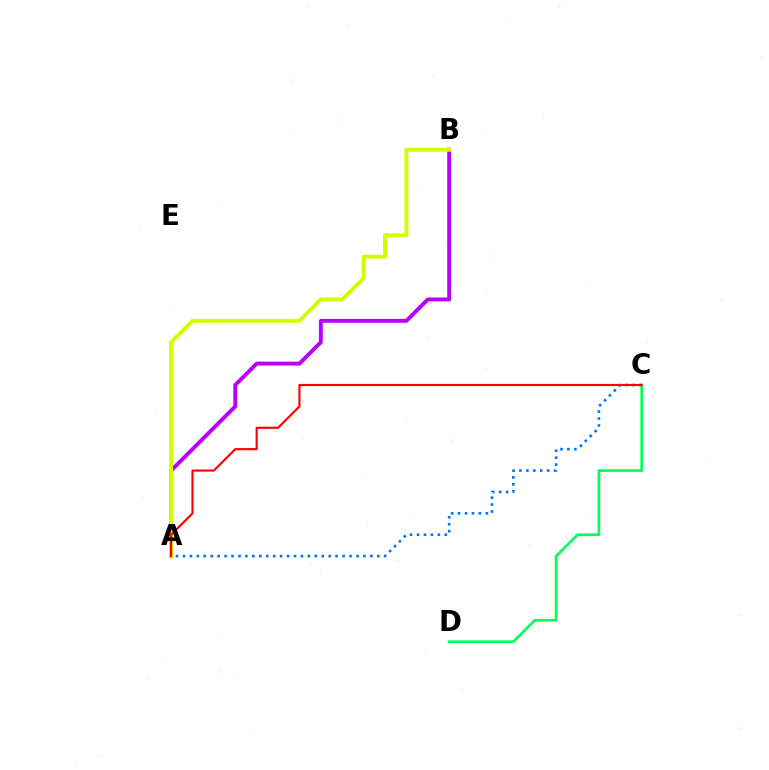{('A', 'B'): [{'color': '#b900ff', 'line_style': 'solid', 'thickness': 2.83}, {'color': '#d1ff00', 'line_style': 'solid', 'thickness': 2.83}], ('A', 'C'): [{'color': '#0074ff', 'line_style': 'dotted', 'thickness': 1.89}, {'color': '#ff0000', 'line_style': 'solid', 'thickness': 1.55}], ('C', 'D'): [{'color': '#00ff5c', 'line_style': 'solid', 'thickness': 1.91}]}